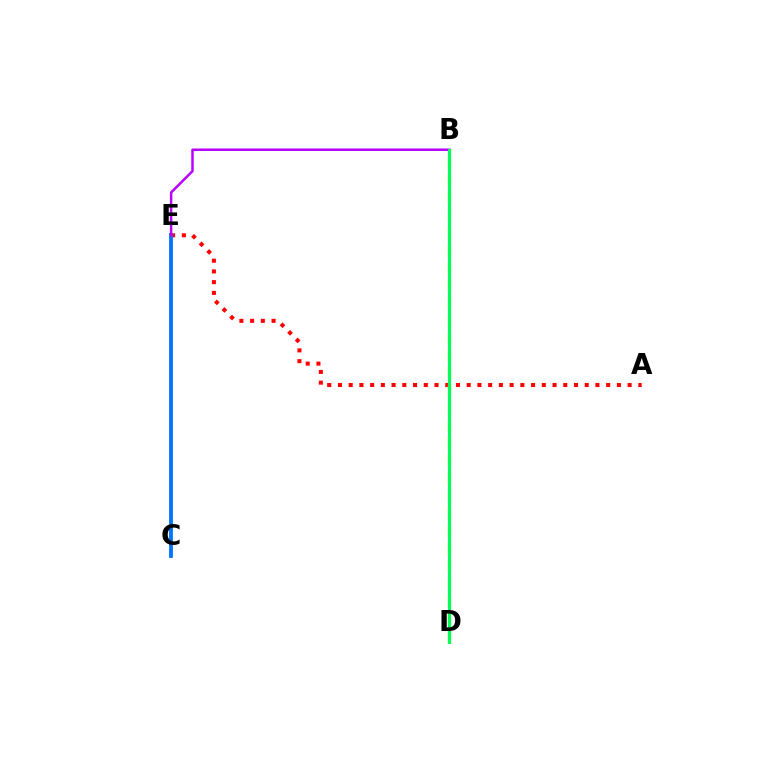{('A', 'E'): [{'color': '#ff0000', 'line_style': 'dotted', 'thickness': 2.92}], ('C', 'E'): [{'color': '#0074ff', 'line_style': 'solid', 'thickness': 2.74}], ('B', 'D'): [{'color': '#d1ff00', 'line_style': 'dashed', 'thickness': 2.38}, {'color': '#00ff5c', 'line_style': 'solid', 'thickness': 2.26}], ('B', 'E'): [{'color': '#b900ff', 'line_style': 'solid', 'thickness': 1.78}]}